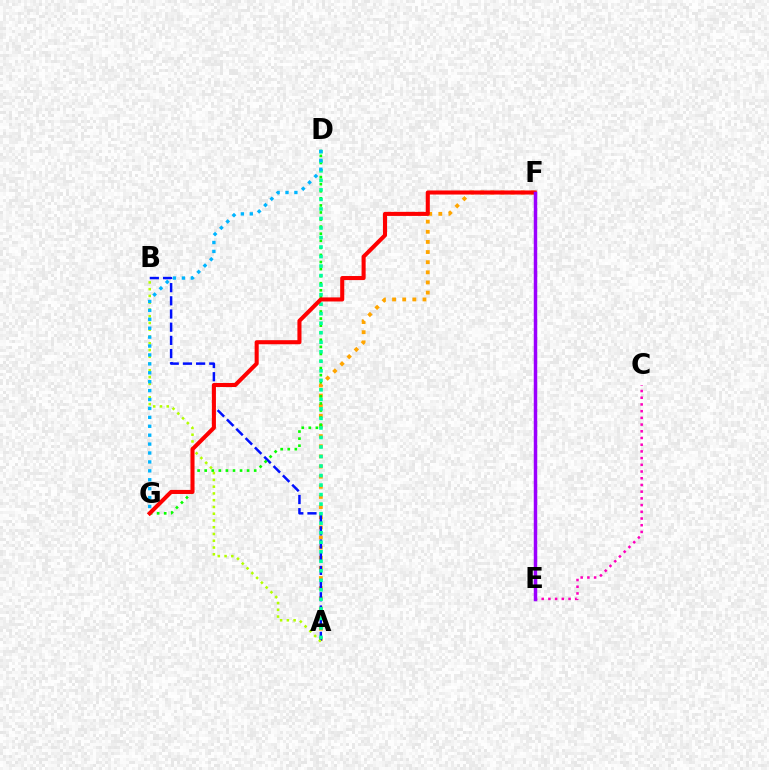{('A', 'F'): [{'color': '#ffa500', 'line_style': 'dotted', 'thickness': 2.75}], ('A', 'B'): [{'color': '#0010ff', 'line_style': 'dashed', 'thickness': 1.79}, {'color': '#b3ff00', 'line_style': 'dotted', 'thickness': 1.84}], ('D', 'G'): [{'color': '#08ff00', 'line_style': 'dotted', 'thickness': 1.92}, {'color': '#00b5ff', 'line_style': 'dotted', 'thickness': 2.42}], ('A', 'D'): [{'color': '#00ff9d', 'line_style': 'dotted', 'thickness': 2.59}], ('C', 'E'): [{'color': '#ff00bd', 'line_style': 'dotted', 'thickness': 1.82}], ('F', 'G'): [{'color': '#ff0000', 'line_style': 'solid', 'thickness': 2.93}], ('E', 'F'): [{'color': '#9b00ff', 'line_style': 'solid', 'thickness': 2.5}]}